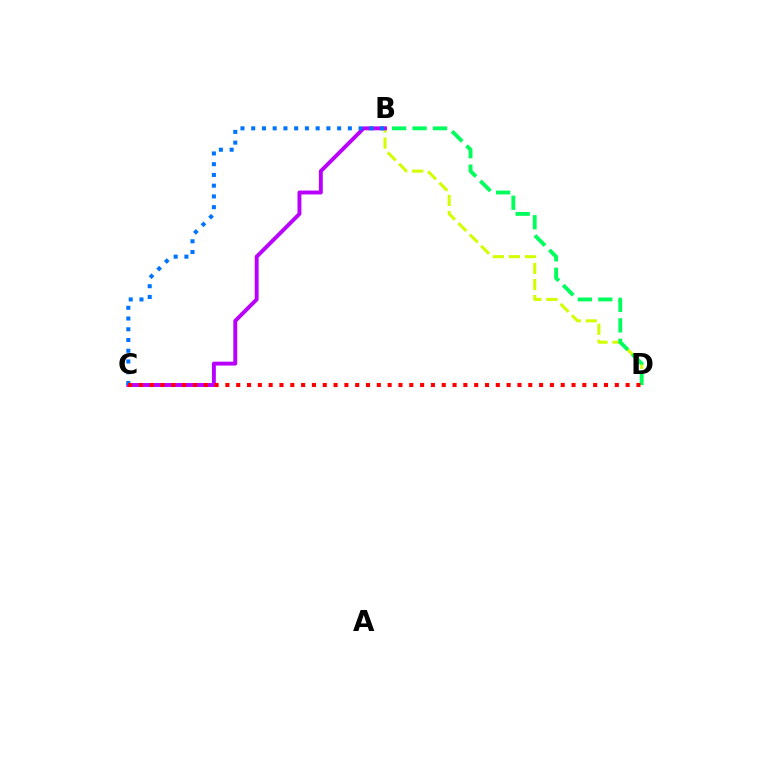{('B', 'D'): [{'color': '#d1ff00', 'line_style': 'dashed', 'thickness': 2.18}, {'color': '#00ff5c', 'line_style': 'dashed', 'thickness': 2.78}], ('B', 'C'): [{'color': '#b900ff', 'line_style': 'solid', 'thickness': 2.81}, {'color': '#0074ff', 'line_style': 'dotted', 'thickness': 2.92}], ('C', 'D'): [{'color': '#ff0000', 'line_style': 'dotted', 'thickness': 2.94}]}